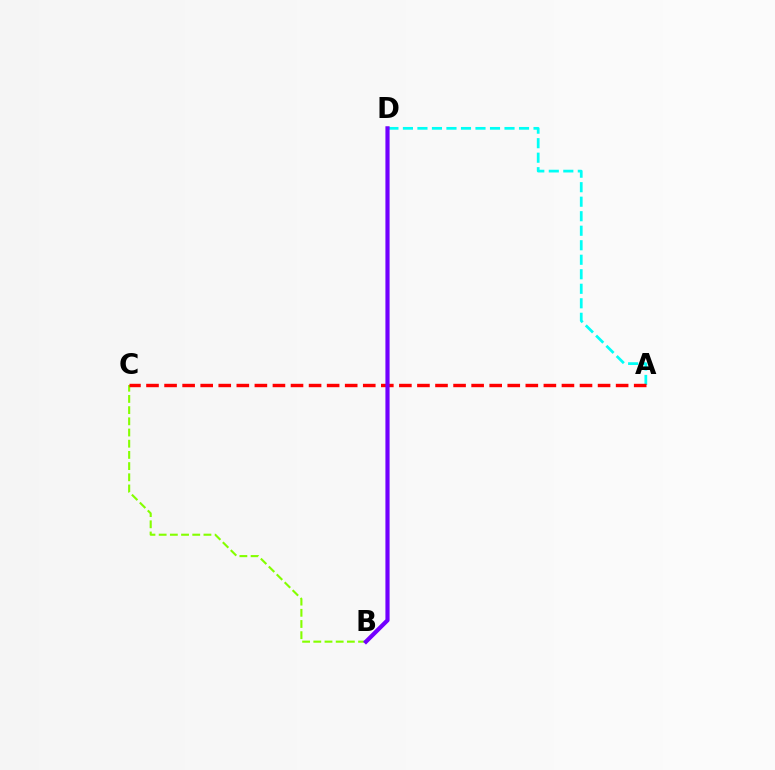{('A', 'D'): [{'color': '#00fff6', 'line_style': 'dashed', 'thickness': 1.97}], ('B', 'C'): [{'color': '#84ff00', 'line_style': 'dashed', 'thickness': 1.52}], ('A', 'C'): [{'color': '#ff0000', 'line_style': 'dashed', 'thickness': 2.45}], ('B', 'D'): [{'color': '#7200ff', 'line_style': 'solid', 'thickness': 3.0}]}